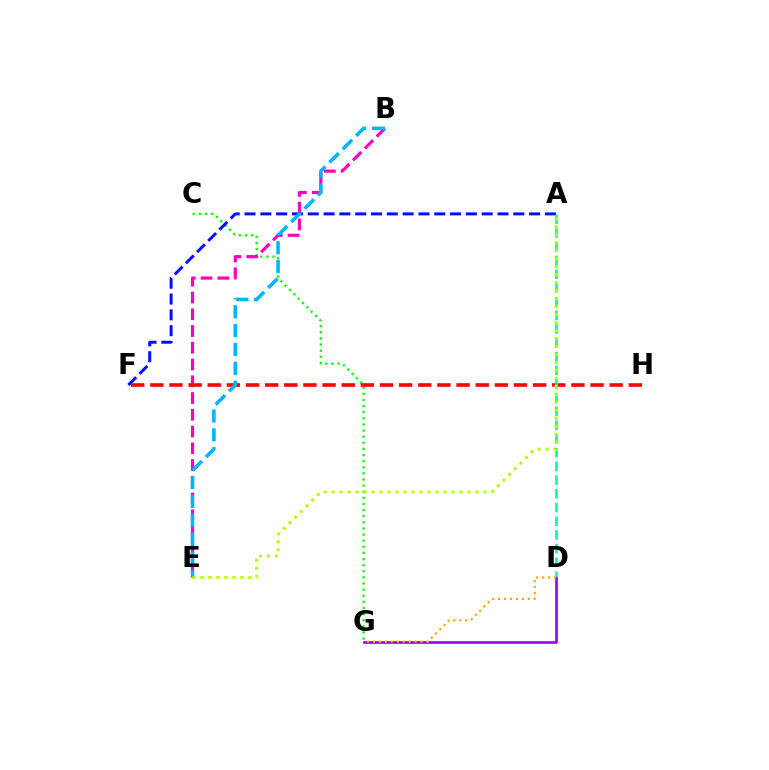{('C', 'G'): [{'color': '#08ff00', 'line_style': 'dotted', 'thickness': 1.66}], ('B', 'E'): [{'color': '#ff00bd', 'line_style': 'dashed', 'thickness': 2.28}, {'color': '#00b5ff', 'line_style': 'dashed', 'thickness': 2.56}], ('F', 'H'): [{'color': '#ff0000', 'line_style': 'dashed', 'thickness': 2.6}], ('A', 'F'): [{'color': '#0010ff', 'line_style': 'dashed', 'thickness': 2.15}], ('A', 'D'): [{'color': '#00ff9d', 'line_style': 'dashed', 'thickness': 1.86}], ('D', 'G'): [{'color': '#9b00ff', 'line_style': 'solid', 'thickness': 1.92}, {'color': '#ffa500', 'line_style': 'dotted', 'thickness': 1.62}], ('A', 'E'): [{'color': '#b3ff00', 'line_style': 'dotted', 'thickness': 2.17}]}